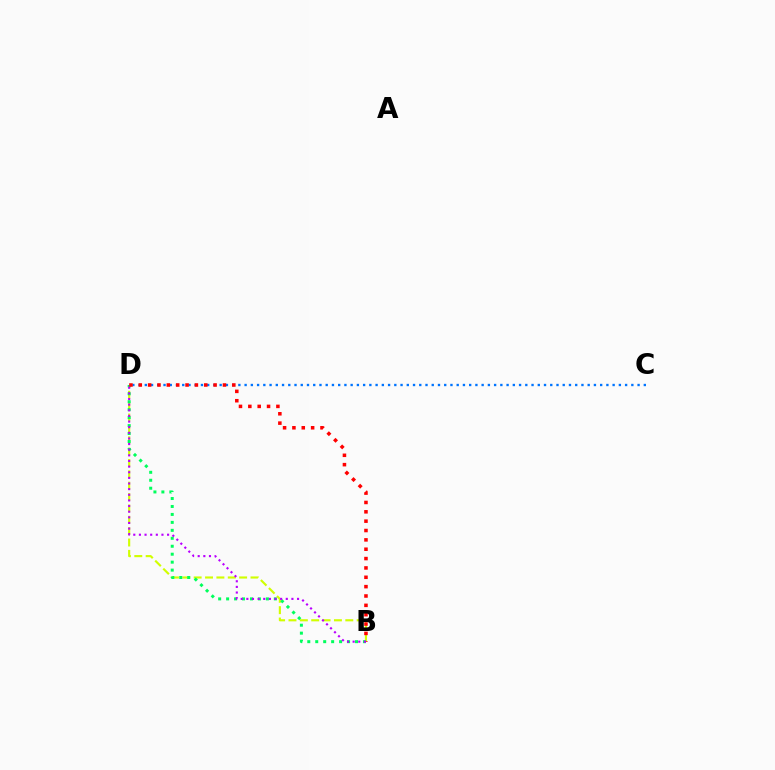{('B', 'D'): [{'color': '#d1ff00', 'line_style': 'dashed', 'thickness': 1.54}, {'color': '#00ff5c', 'line_style': 'dotted', 'thickness': 2.16}, {'color': '#ff0000', 'line_style': 'dotted', 'thickness': 2.54}, {'color': '#b900ff', 'line_style': 'dotted', 'thickness': 1.53}], ('C', 'D'): [{'color': '#0074ff', 'line_style': 'dotted', 'thickness': 1.69}]}